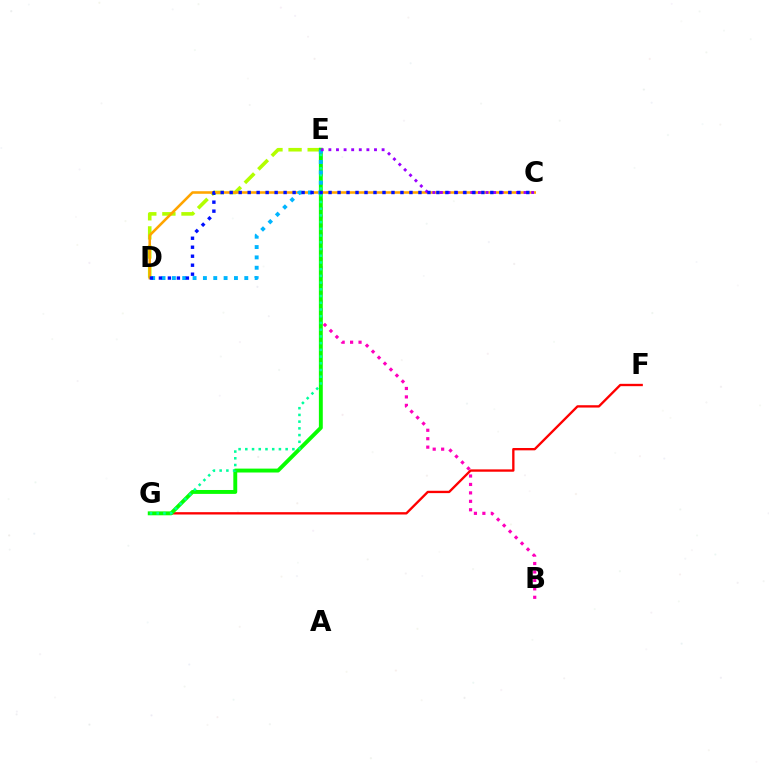{('F', 'G'): [{'color': '#ff0000', 'line_style': 'solid', 'thickness': 1.69}], ('B', 'E'): [{'color': '#ff00bd', 'line_style': 'dotted', 'thickness': 2.29}], ('D', 'E'): [{'color': '#b3ff00', 'line_style': 'dashed', 'thickness': 2.59}, {'color': '#00b5ff', 'line_style': 'dotted', 'thickness': 2.81}], ('E', 'G'): [{'color': '#08ff00', 'line_style': 'solid', 'thickness': 2.81}, {'color': '#00ff9d', 'line_style': 'dotted', 'thickness': 1.83}], ('C', 'D'): [{'color': '#ffa500', 'line_style': 'solid', 'thickness': 1.85}, {'color': '#0010ff', 'line_style': 'dotted', 'thickness': 2.44}], ('C', 'E'): [{'color': '#9b00ff', 'line_style': 'dotted', 'thickness': 2.07}]}